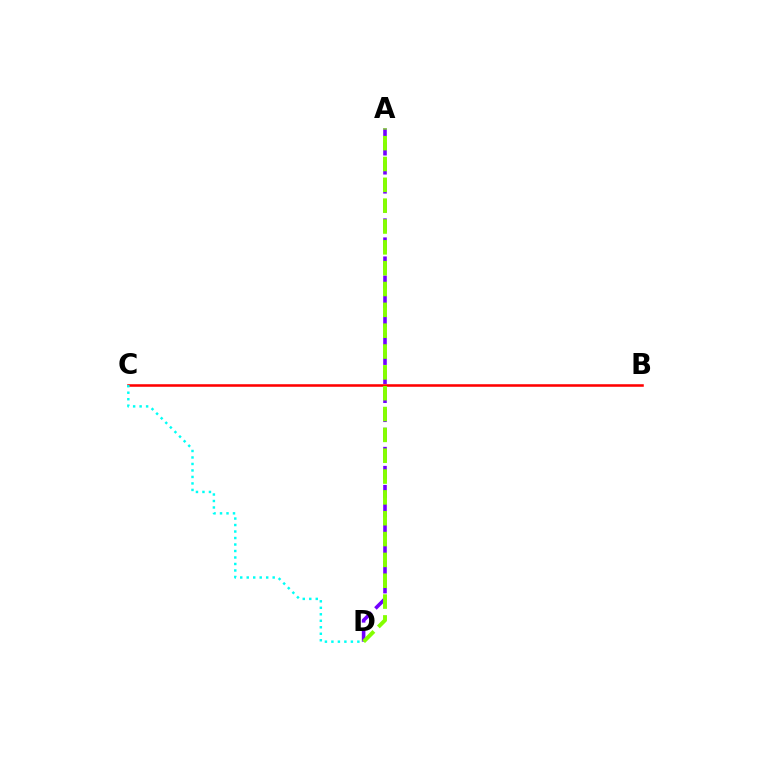{('B', 'C'): [{'color': '#ff0000', 'line_style': 'solid', 'thickness': 1.84}], ('A', 'D'): [{'color': '#7200ff', 'line_style': 'dashed', 'thickness': 2.59}, {'color': '#84ff00', 'line_style': 'dashed', 'thickness': 2.83}], ('C', 'D'): [{'color': '#00fff6', 'line_style': 'dotted', 'thickness': 1.76}]}